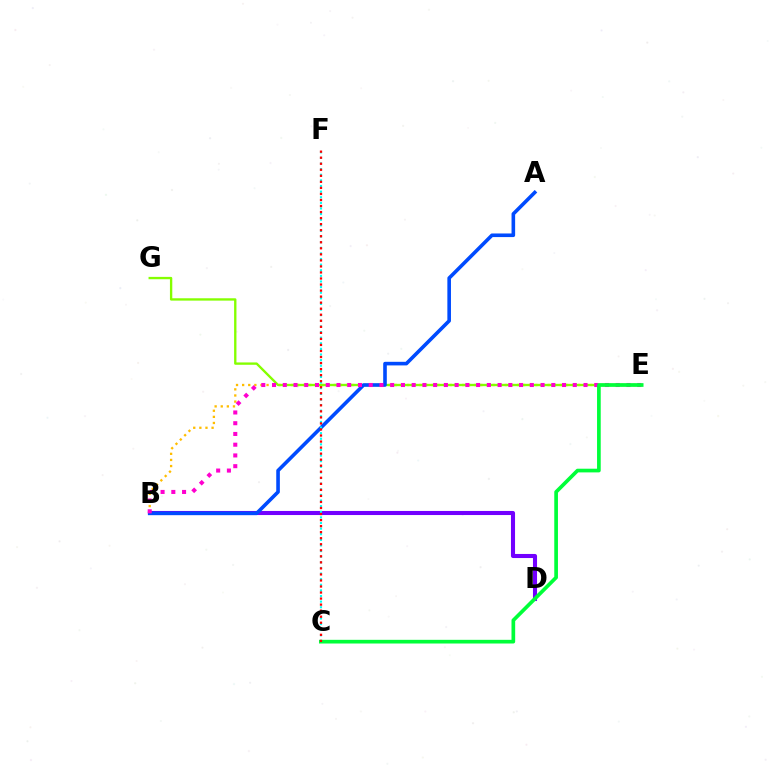{('B', 'E'): [{'color': '#ffbd00', 'line_style': 'dotted', 'thickness': 1.66}, {'color': '#ff00cf', 'line_style': 'dotted', 'thickness': 2.92}], ('E', 'G'): [{'color': '#84ff00', 'line_style': 'solid', 'thickness': 1.69}], ('B', 'D'): [{'color': '#7200ff', 'line_style': 'solid', 'thickness': 2.94}], ('A', 'B'): [{'color': '#004bff', 'line_style': 'solid', 'thickness': 2.6}], ('C', 'E'): [{'color': '#00ff39', 'line_style': 'solid', 'thickness': 2.65}], ('C', 'F'): [{'color': '#00fff6', 'line_style': 'dotted', 'thickness': 1.53}, {'color': '#ff0000', 'line_style': 'dotted', 'thickness': 1.64}]}